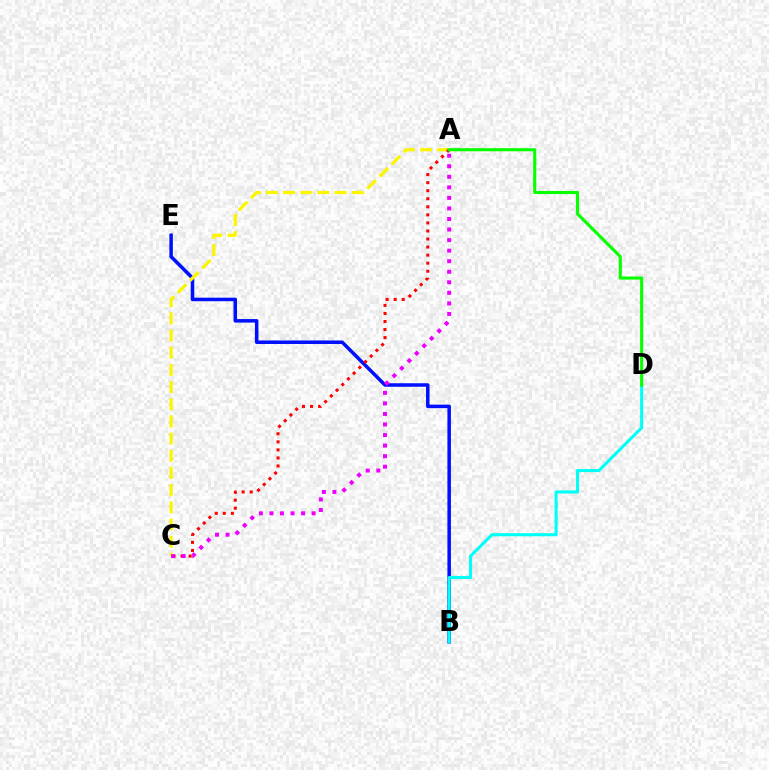{('B', 'E'): [{'color': '#0010ff', 'line_style': 'solid', 'thickness': 2.54}], ('B', 'D'): [{'color': '#00fff6', 'line_style': 'solid', 'thickness': 2.22}], ('A', 'C'): [{'color': '#fcf500', 'line_style': 'dashed', 'thickness': 2.33}, {'color': '#ff0000', 'line_style': 'dotted', 'thickness': 2.19}, {'color': '#ee00ff', 'line_style': 'dotted', 'thickness': 2.87}], ('A', 'D'): [{'color': '#08ff00', 'line_style': 'solid', 'thickness': 2.23}]}